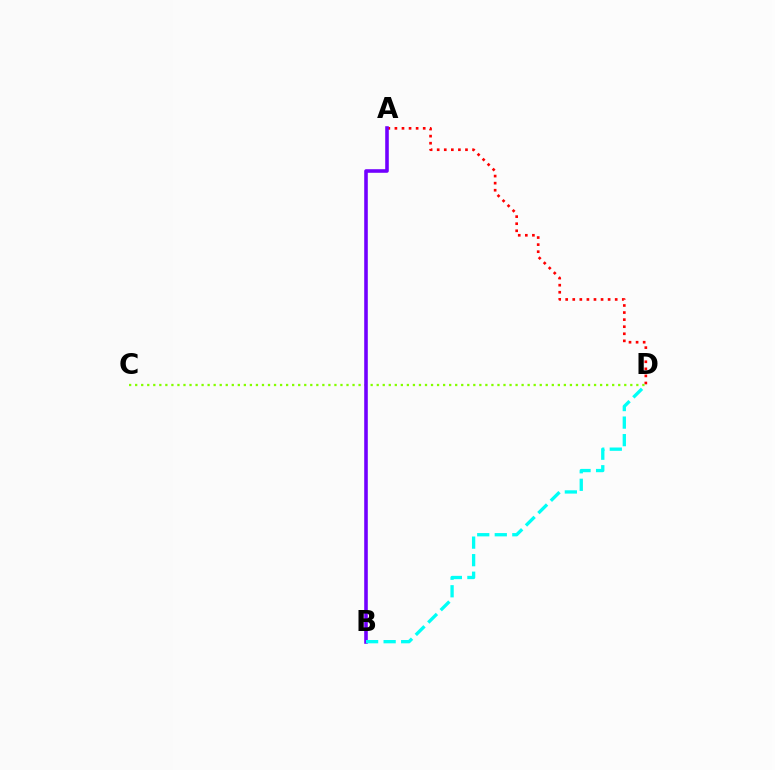{('A', 'D'): [{'color': '#ff0000', 'line_style': 'dotted', 'thickness': 1.92}], ('C', 'D'): [{'color': '#84ff00', 'line_style': 'dotted', 'thickness': 1.64}], ('A', 'B'): [{'color': '#7200ff', 'line_style': 'solid', 'thickness': 2.58}], ('B', 'D'): [{'color': '#00fff6', 'line_style': 'dashed', 'thickness': 2.38}]}